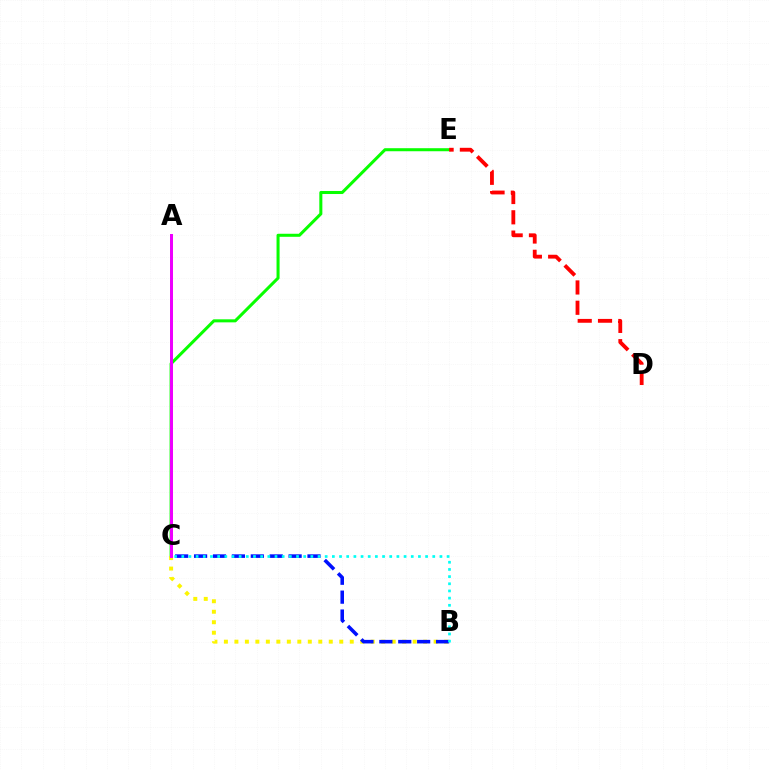{('C', 'E'): [{'color': '#08ff00', 'line_style': 'solid', 'thickness': 2.19}], ('B', 'C'): [{'color': '#fcf500', 'line_style': 'dotted', 'thickness': 2.85}, {'color': '#0010ff', 'line_style': 'dashed', 'thickness': 2.57}, {'color': '#00fff6', 'line_style': 'dotted', 'thickness': 1.95}], ('D', 'E'): [{'color': '#ff0000', 'line_style': 'dashed', 'thickness': 2.76}], ('A', 'C'): [{'color': '#ee00ff', 'line_style': 'solid', 'thickness': 2.15}]}